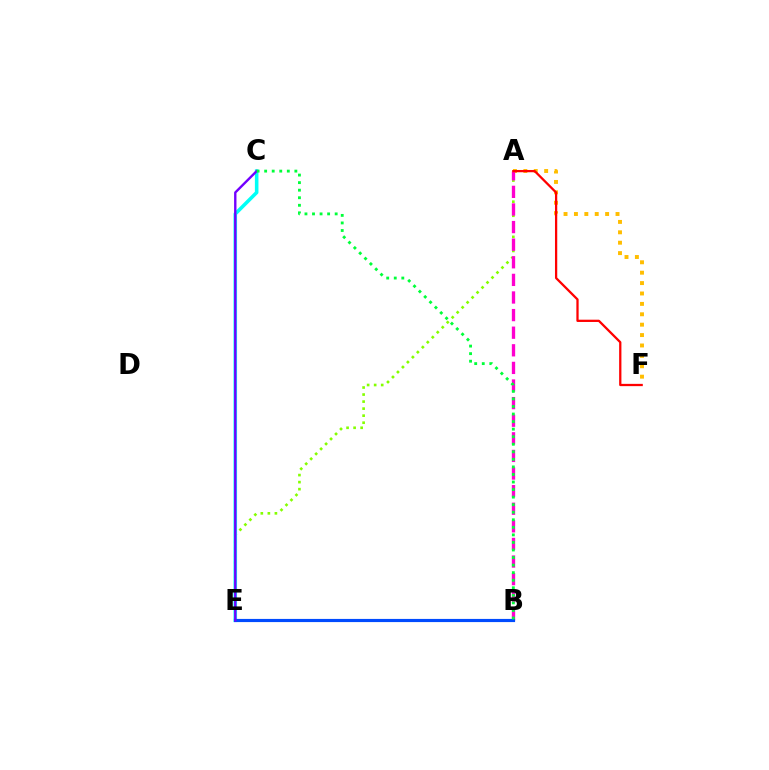{('A', 'F'): [{'color': '#ffbd00', 'line_style': 'dotted', 'thickness': 2.82}, {'color': '#ff0000', 'line_style': 'solid', 'thickness': 1.63}], ('A', 'E'): [{'color': '#84ff00', 'line_style': 'dotted', 'thickness': 1.91}], ('C', 'E'): [{'color': '#00fff6', 'line_style': 'solid', 'thickness': 2.57}, {'color': '#7200ff', 'line_style': 'solid', 'thickness': 1.71}], ('A', 'B'): [{'color': '#ff00cf', 'line_style': 'dashed', 'thickness': 2.39}], ('B', 'E'): [{'color': '#004bff', 'line_style': 'solid', 'thickness': 2.28}], ('B', 'C'): [{'color': '#00ff39', 'line_style': 'dotted', 'thickness': 2.05}]}